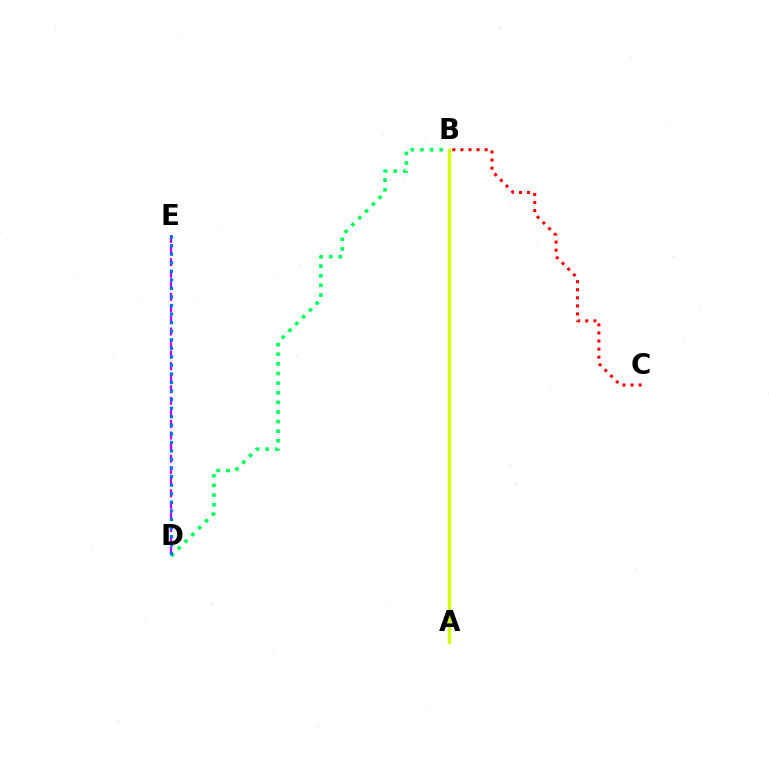{('D', 'E'): [{'color': '#b900ff', 'line_style': 'dashed', 'thickness': 1.57}, {'color': '#0074ff', 'line_style': 'dotted', 'thickness': 2.32}], ('B', 'D'): [{'color': '#00ff5c', 'line_style': 'dotted', 'thickness': 2.61}], ('B', 'C'): [{'color': '#ff0000', 'line_style': 'dotted', 'thickness': 2.19}], ('A', 'B'): [{'color': '#d1ff00', 'line_style': 'solid', 'thickness': 2.38}]}